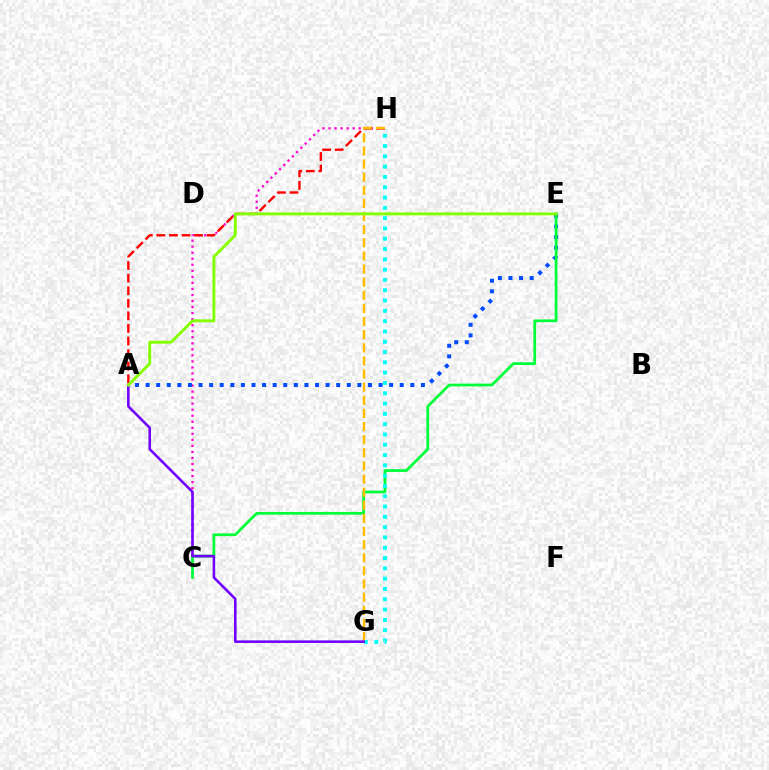{('C', 'H'): [{'color': '#ff00cf', 'line_style': 'dotted', 'thickness': 1.64}], ('A', 'E'): [{'color': '#004bff', 'line_style': 'dotted', 'thickness': 2.88}, {'color': '#84ff00', 'line_style': 'solid', 'thickness': 2.09}], ('A', 'H'): [{'color': '#ff0000', 'line_style': 'dashed', 'thickness': 1.71}], ('C', 'E'): [{'color': '#00ff39', 'line_style': 'solid', 'thickness': 2.0}], ('G', 'H'): [{'color': '#ffbd00', 'line_style': 'dashed', 'thickness': 1.78}, {'color': '#00fff6', 'line_style': 'dotted', 'thickness': 2.8}], ('A', 'G'): [{'color': '#7200ff', 'line_style': 'solid', 'thickness': 1.86}]}